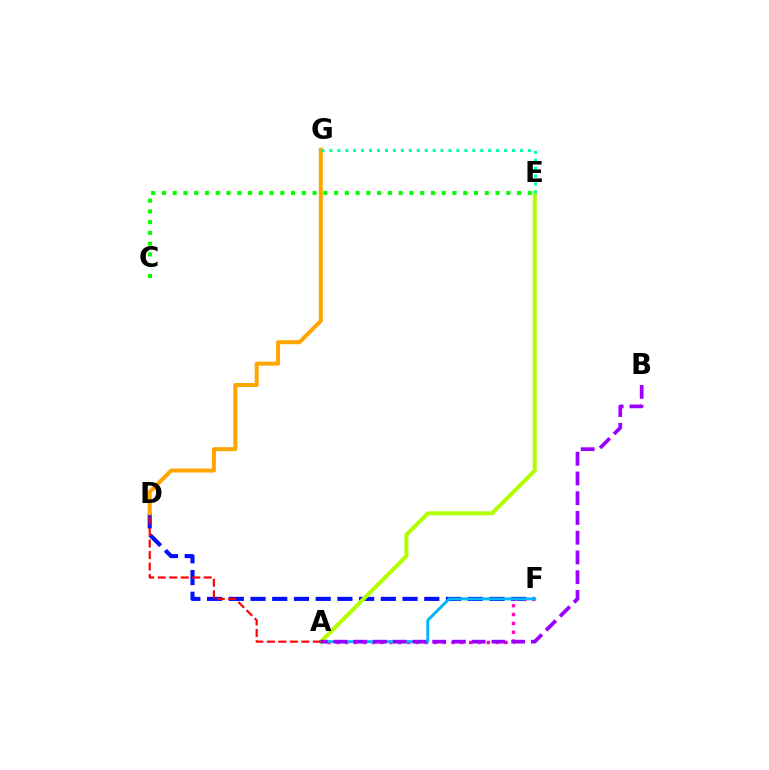{('D', 'F'): [{'color': '#0010ff', 'line_style': 'dashed', 'thickness': 2.95}], ('A', 'F'): [{'color': '#ff00bd', 'line_style': 'dotted', 'thickness': 2.4}, {'color': '#00b5ff', 'line_style': 'solid', 'thickness': 2.08}], ('A', 'E'): [{'color': '#b3ff00', 'line_style': 'solid', 'thickness': 2.89}], ('D', 'G'): [{'color': '#ffa500', 'line_style': 'solid', 'thickness': 2.87}], ('E', 'G'): [{'color': '#00ff9d', 'line_style': 'dotted', 'thickness': 2.16}], ('A', 'D'): [{'color': '#ff0000', 'line_style': 'dashed', 'thickness': 1.56}], ('A', 'B'): [{'color': '#9b00ff', 'line_style': 'dashed', 'thickness': 2.68}], ('C', 'E'): [{'color': '#08ff00', 'line_style': 'dotted', 'thickness': 2.92}]}